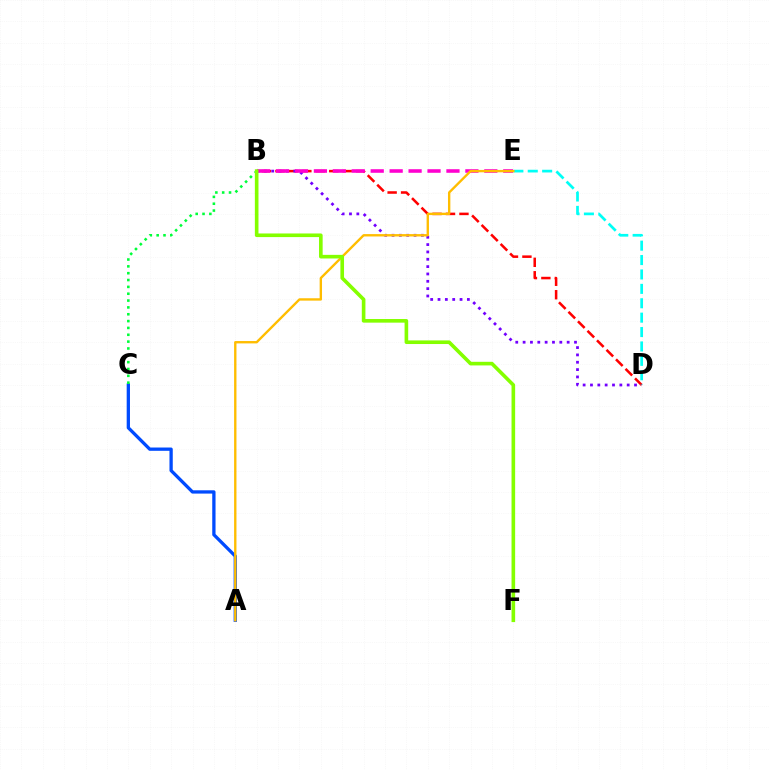{('A', 'C'): [{'color': '#004bff', 'line_style': 'solid', 'thickness': 2.37}], ('B', 'D'): [{'color': '#ff0000', 'line_style': 'dashed', 'thickness': 1.83}, {'color': '#7200ff', 'line_style': 'dotted', 'thickness': 2.0}], ('D', 'E'): [{'color': '#00fff6', 'line_style': 'dashed', 'thickness': 1.96}], ('B', 'C'): [{'color': '#00ff39', 'line_style': 'dotted', 'thickness': 1.86}], ('B', 'E'): [{'color': '#ff00cf', 'line_style': 'dashed', 'thickness': 2.57}], ('A', 'E'): [{'color': '#ffbd00', 'line_style': 'solid', 'thickness': 1.71}], ('B', 'F'): [{'color': '#84ff00', 'line_style': 'solid', 'thickness': 2.61}]}